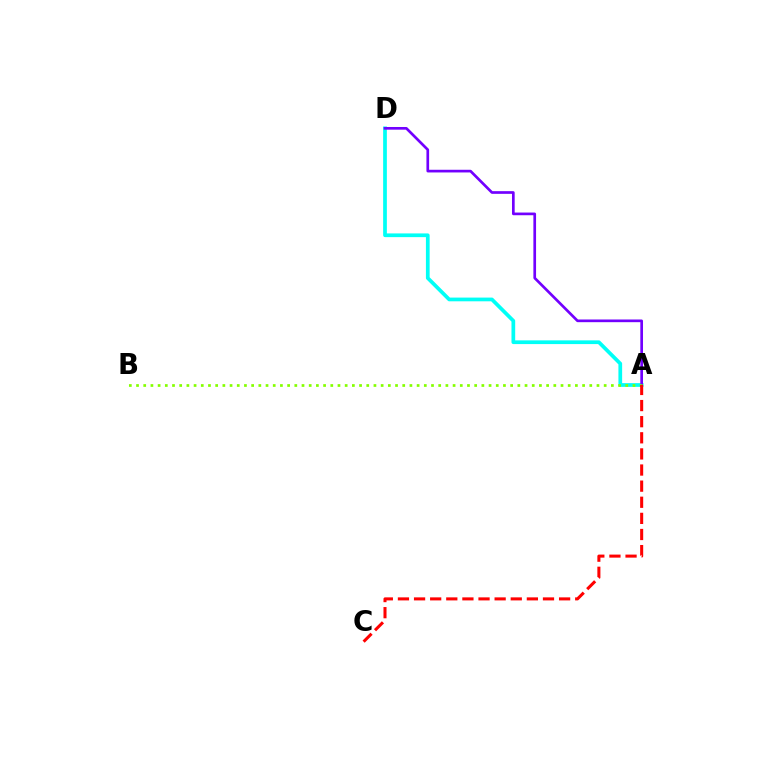{('A', 'D'): [{'color': '#00fff6', 'line_style': 'solid', 'thickness': 2.68}, {'color': '#7200ff', 'line_style': 'solid', 'thickness': 1.93}], ('A', 'B'): [{'color': '#84ff00', 'line_style': 'dotted', 'thickness': 1.95}], ('A', 'C'): [{'color': '#ff0000', 'line_style': 'dashed', 'thickness': 2.19}]}